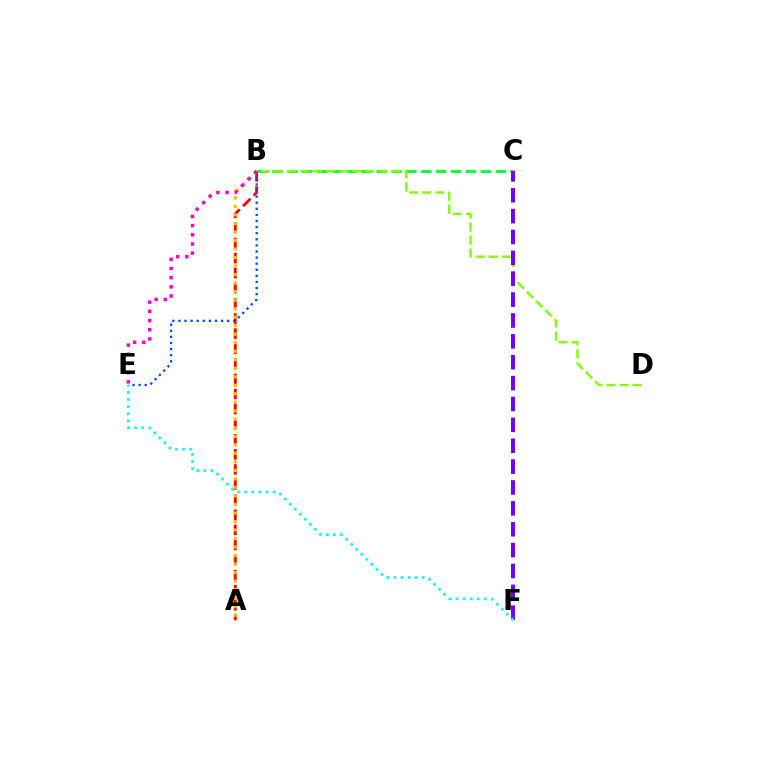{('A', 'B'): [{'color': '#ff0000', 'line_style': 'dashed', 'thickness': 2.05}, {'color': '#ffbd00', 'line_style': 'dotted', 'thickness': 2.31}], ('B', 'C'): [{'color': '#00ff39', 'line_style': 'dashed', 'thickness': 2.02}], ('B', 'E'): [{'color': '#004bff', 'line_style': 'dotted', 'thickness': 1.66}, {'color': '#ff00cf', 'line_style': 'dotted', 'thickness': 2.5}], ('B', 'D'): [{'color': '#84ff00', 'line_style': 'dashed', 'thickness': 1.77}], ('C', 'F'): [{'color': '#7200ff', 'line_style': 'dashed', 'thickness': 2.84}], ('E', 'F'): [{'color': '#00fff6', 'line_style': 'dotted', 'thickness': 1.93}]}